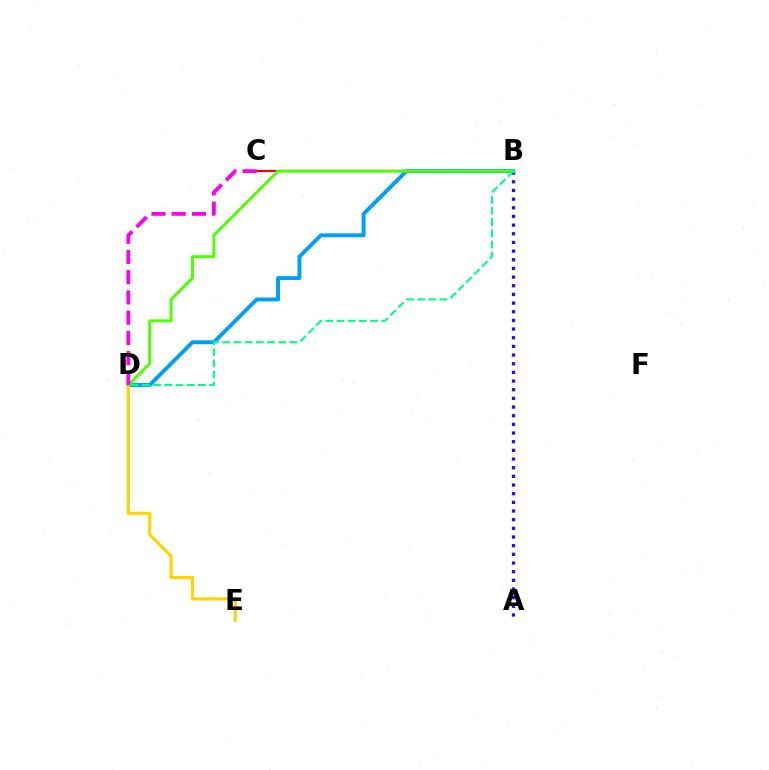{('A', 'B'): [{'color': '#3700ff', 'line_style': 'dotted', 'thickness': 2.35}], ('B', 'C'): [{'color': '#ff0000', 'line_style': 'solid', 'thickness': 1.51}], ('B', 'D'): [{'color': '#009eff', 'line_style': 'solid', 'thickness': 2.82}, {'color': '#4fff00', 'line_style': 'solid', 'thickness': 2.14}, {'color': '#00ff86', 'line_style': 'dashed', 'thickness': 1.52}], ('D', 'E'): [{'color': '#ffd500', 'line_style': 'solid', 'thickness': 2.28}], ('C', 'D'): [{'color': '#ff00ed', 'line_style': 'dashed', 'thickness': 2.75}]}